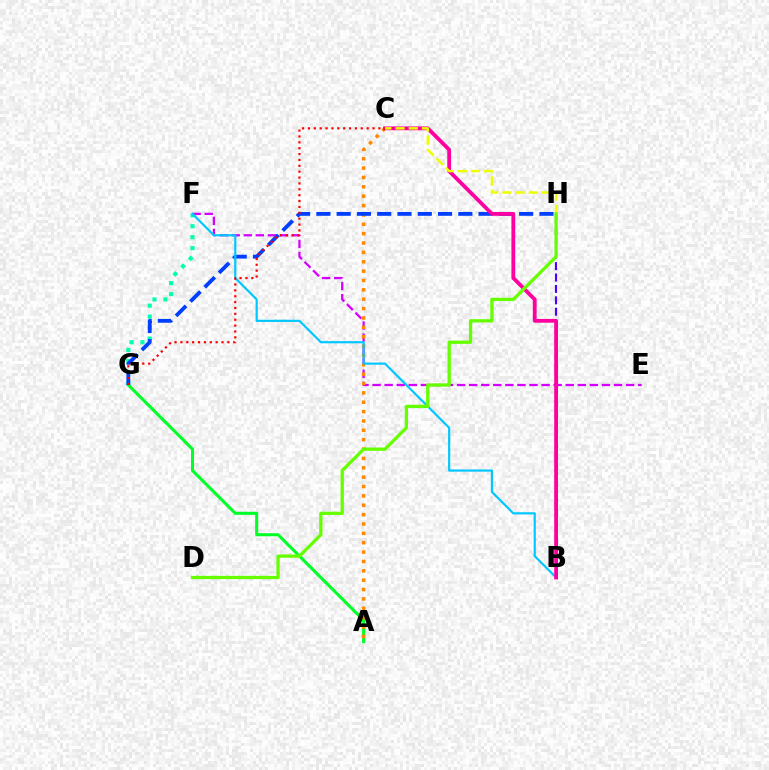{('A', 'G'): [{'color': '#00ff27', 'line_style': 'solid', 'thickness': 2.2}], ('E', 'F'): [{'color': '#d600ff', 'line_style': 'dashed', 'thickness': 1.64}], ('F', 'G'): [{'color': '#00ffaf', 'line_style': 'dotted', 'thickness': 2.98}], ('A', 'C'): [{'color': '#ff8800', 'line_style': 'dotted', 'thickness': 2.54}], ('G', 'H'): [{'color': '#003fff', 'line_style': 'dashed', 'thickness': 2.75}], ('B', 'H'): [{'color': '#4f00ff', 'line_style': 'dashed', 'thickness': 1.55}], ('B', 'F'): [{'color': '#00c7ff', 'line_style': 'solid', 'thickness': 1.57}], ('B', 'C'): [{'color': '#ff00a0', 'line_style': 'solid', 'thickness': 2.74}], ('C', 'H'): [{'color': '#eeff00', 'line_style': 'dashed', 'thickness': 1.79}], ('C', 'G'): [{'color': '#ff0000', 'line_style': 'dotted', 'thickness': 1.6}], ('D', 'H'): [{'color': '#66ff00', 'line_style': 'solid', 'thickness': 2.36}]}